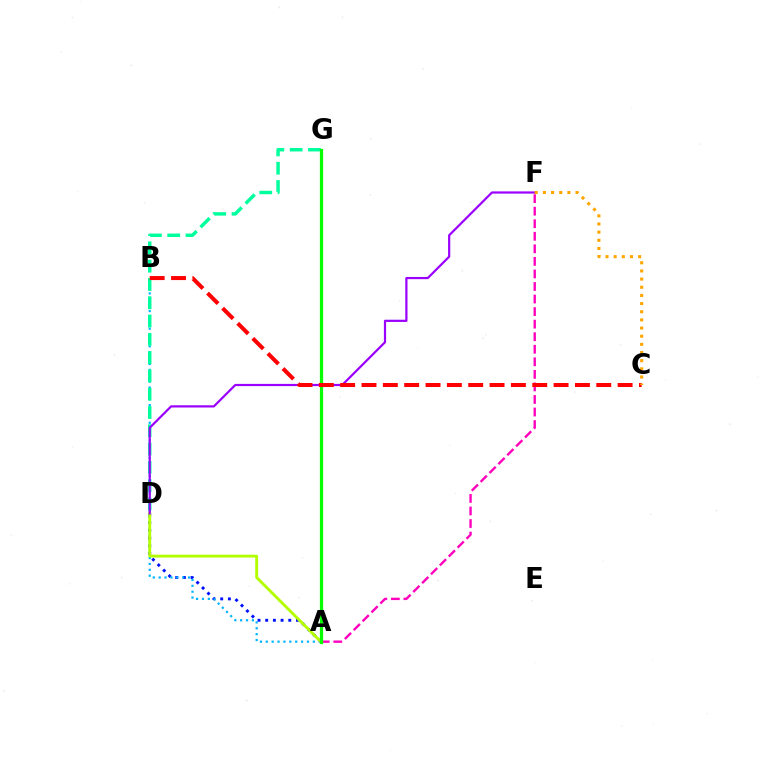{('A', 'D'): [{'color': '#0010ff', 'line_style': 'dotted', 'thickness': 2.09}, {'color': '#b3ff00', 'line_style': 'solid', 'thickness': 2.08}], ('A', 'B'): [{'color': '#00b5ff', 'line_style': 'dotted', 'thickness': 1.6}], ('A', 'F'): [{'color': '#ff00bd', 'line_style': 'dashed', 'thickness': 1.71}], ('D', 'G'): [{'color': '#00ff9d', 'line_style': 'dashed', 'thickness': 2.49}], ('A', 'G'): [{'color': '#08ff00', 'line_style': 'solid', 'thickness': 2.32}], ('D', 'F'): [{'color': '#9b00ff', 'line_style': 'solid', 'thickness': 1.59}], ('B', 'C'): [{'color': '#ff0000', 'line_style': 'dashed', 'thickness': 2.9}], ('C', 'F'): [{'color': '#ffa500', 'line_style': 'dotted', 'thickness': 2.22}]}